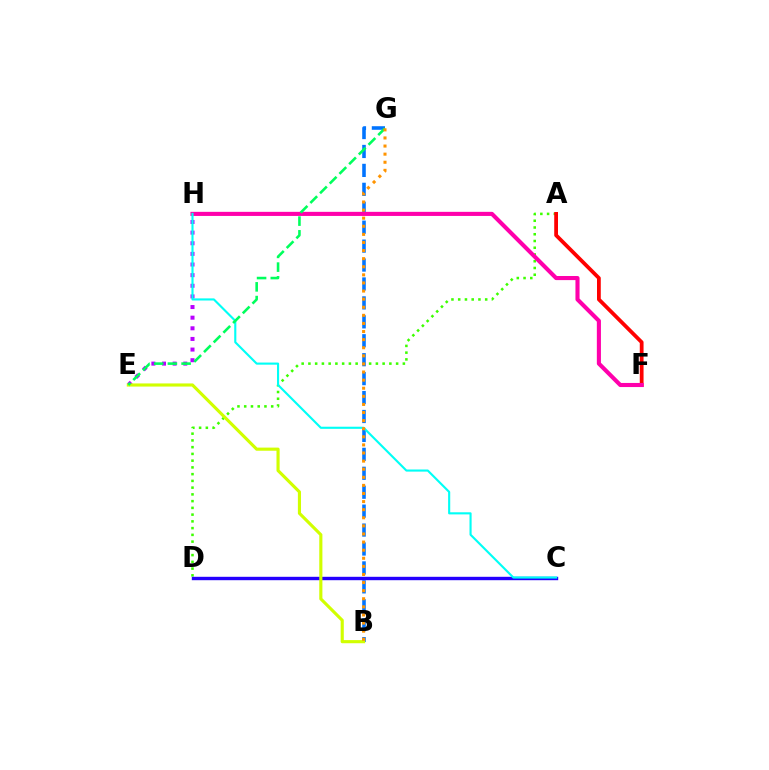{('A', 'D'): [{'color': '#3dff00', 'line_style': 'dotted', 'thickness': 1.83}], ('A', 'F'): [{'color': '#ff0000', 'line_style': 'solid', 'thickness': 2.72}], ('E', 'H'): [{'color': '#b900ff', 'line_style': 'dotted', 'thickness': 2.89}], ('B', 'G'): [{'color': '#0074ff', 'line_style': 'dashed', 'thickness': 2.57}, {'color': '#ff9400', 'line_style': 'dotted', 'thickness': 2.2}], ('C', 'D'): [{'color': '#2500ff', 'line_style': 'solid', 'thickness': 2.44}], ('F', 'H'): [{'color': '#ff00ac', 'line_style': 'solid', 'thickness': 2.95}], ('B', 'E'): [{'color': '#d1ff00', 'line_style': 'solid', 'thickness': 2.26}], ('C', 'H'): [{'color': '#00fff6', 'line_style': 'solid', 'thickness': 1.53}], ('E', 'G'): [{'color': '#00ff5c', 'line_style': 'dashed', 'thickness': 1.86}]}